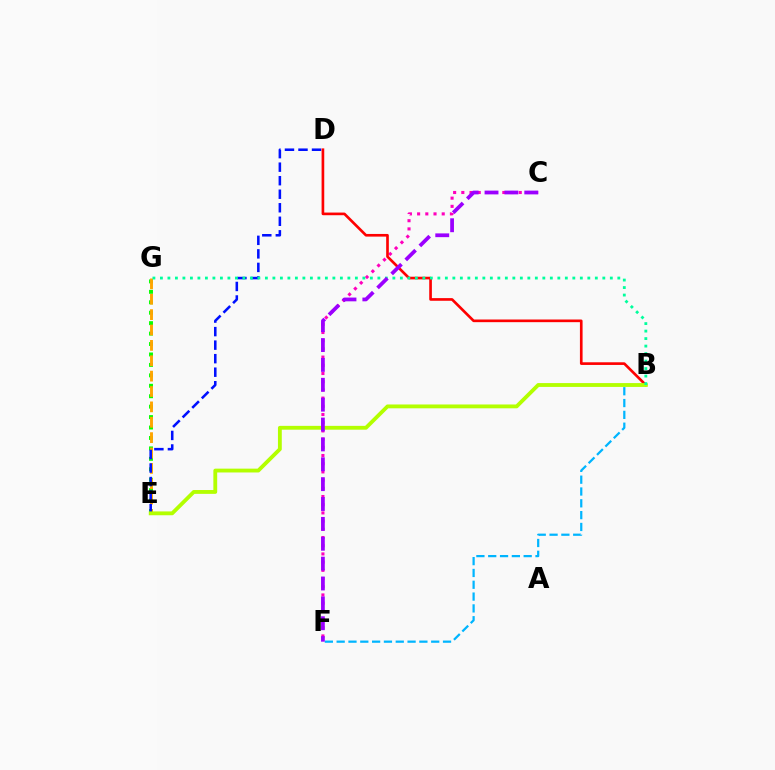{('C', 'F'): [{'color': '#ff00bd', 'line_style': 'dotted', 'thickness': 2.23}, {'color': '#9b00ff', 'line_style': 'dashed', 'thickness': 2.7}], ('E', 'G'): [{'color': '#08ff00', 'line_style': 'dotted', 'thickness': 2.84}, {'color': '#ffa500', 'line_style': 'dashed', 'thickness': 2.09}], ('B', 'F'): [{'color': '#00b5ff', 'line_style': 'dashed', 'thickness': 1.61}], ('D', 'E'): [{'color': '#0010ff', 'line_style': 'dashed', 'thickness': 1.84}], ('B', 'D'): [{'color': '#ff0000', 'line_style': 'solid', 'thickness': 1.91}], ('B', 'E'): [{'color': '#b3ff00', 'line_style': 'solid', 'thickness': 2.76}], ('B', 'G'): [{'color': '#00ff9d', 'line_style': 'dotted', 'thickness': 2.04}]}